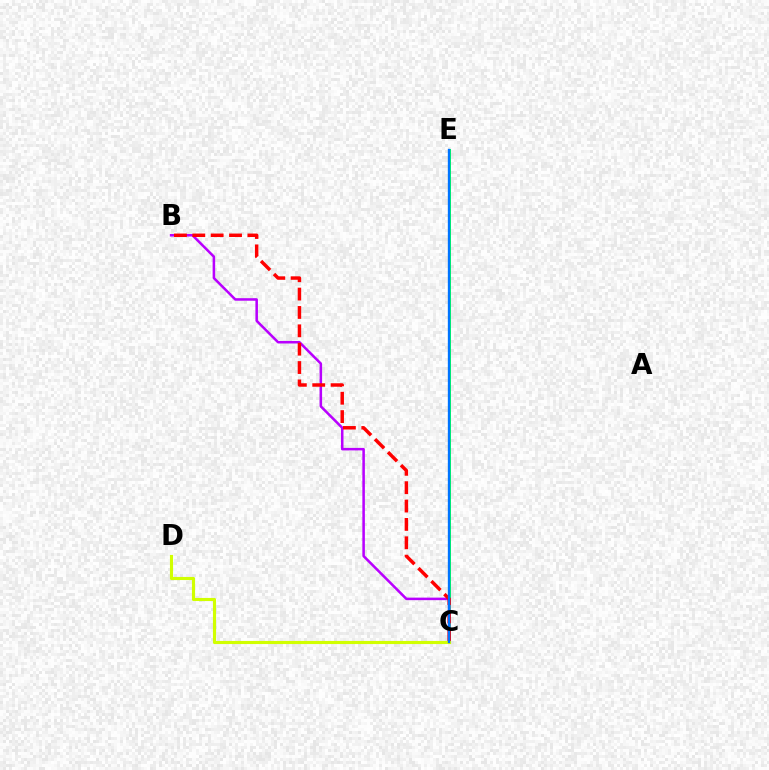{('C', 'E'): [{'color': '#00ff5c', 'line_style': 'solid', 'thickness': 2.16}, {'color': '#0074ff', 'line_style': 'solid', 'thickness': 1.69}], ('B', 'C'): [{'color': '#b900ff', 'line_style': 'solid', 'thickness': 1.82}, {'color': '#ff0000', 'line_style': 'dashed', 'thickness': 2.49}], ('C', 'D'): [{'color': '#d1ff00', 'line_style': 'solid', 'thickness': 2.25}]}